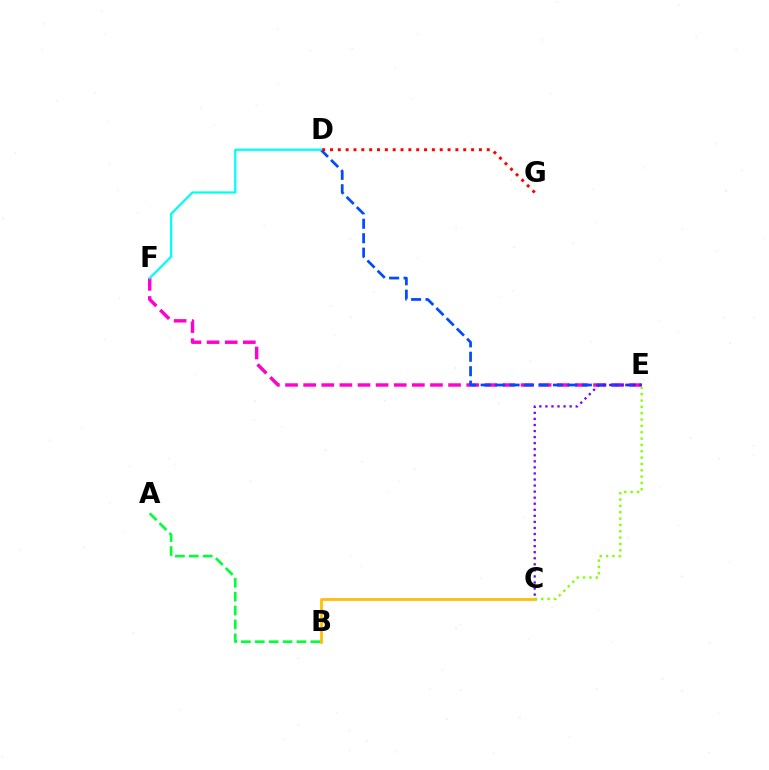{('E', 'F'): [{'color': '#ff00cf', 'line_style': 'dashed', 'thickness': 2.46}], ('B', 'C'): [{'color': '#ffbd00', 'line_style': 'solid', 'thickness': 1.97}], ('D', 'E'): [{'color': '#004bff', 'line_style': 'dashed', 'thickness': 1.96}], ('C', 'E'): [{'color': '#7200ff', 'line_style': 'dotted', 'thickness': 1.65}, {'color': '#84ff00', 'line_style': 'dotted', 'thickness': 1.72}], ('D', 'G'): [{'color': '#ff0000', 'line_style': 'dotted', 'thickness': 2.13}], ('A', 'B'): [{'color': '#00ff39', 'line_style': 'dashed', 'thickness': 1.89}], ('D', 'F'): [{'color': '#00fff6', 'line_style': 'solid', 'thickness': 1.62}]}